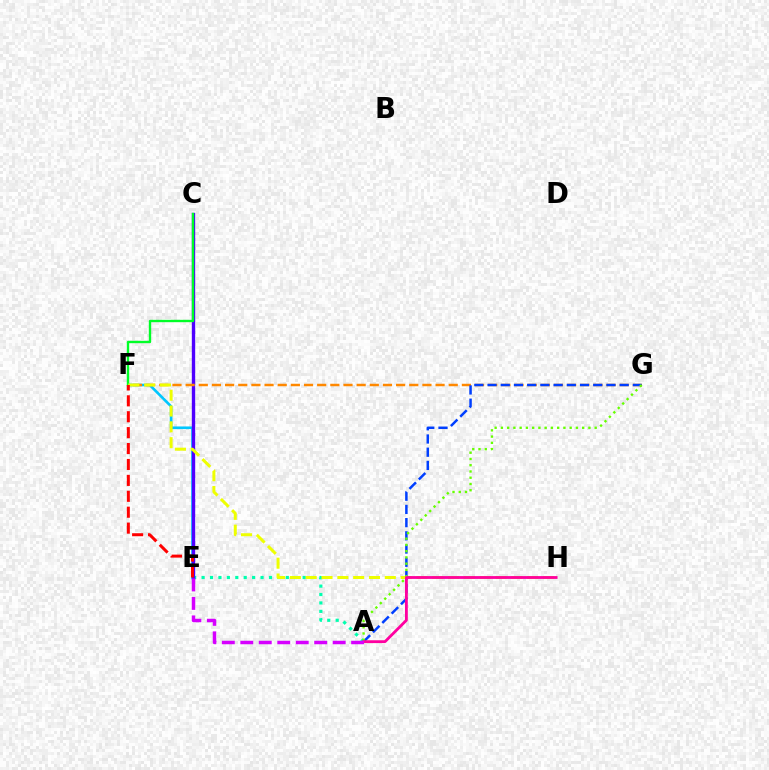{('A', 'E'): [{'color': '#00ffaf', 'line_style': 'dotted', 'thickness': 2.29}, {'color': '#d600ff', 'line_style': 'dashed', 'thickness': 2.51}], ('E', 'F'): [{'color': '#00c7ff', 'line_style': 'solid', 'thickness': 1.9}, {'color': '#ff0000', 'line_style': 'dashed', 'thickness': 2.16}], ('C', 'E'): [{'color': '#4f00ff', 'line_style': 'solid', 'thickness': 2.42}], ('F', 'G'): [{'color': '#ff8800', 'line_style': 'dashed', 'thickness': 1.79}], ('C', 'F'): [{'color': '#00ff27', 'line_style': 'solid', 'thickness': 1.7}], ('A', 'G'): [{'color': '#003fff', 'line_style': 'dashed', 'thickness': 1.8}, {'color': '#66ff00', 'line_style': 'dotted', 'thickness': 1.7}], ('F', 'H'): [{'color': '#eeff00', 'line_style': 'dashed', 'thickness': 2.15}], ('A', 'H'): [{'color': '#ff00a0', 'line_style': 'solid', 'thickness': 2.03}]}